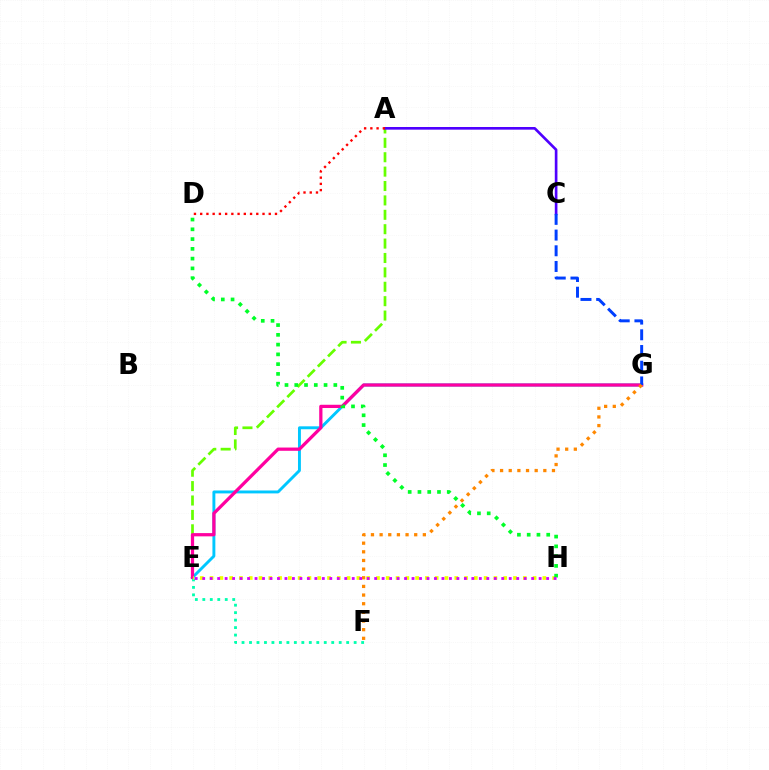{('A', 'E'): [{'color': '#66ff00', 'line_style': 'dashed', 'thickness': 1.96}], ('E', 'G'): [{'color': '#00c7ff', 'line_style': 'solid', 'thickness': 2.1}, {'color': '#ff00a0', 'line_style': 'solid', 'thickness': 2.34}], ('A', 'C'): [{'color': '#4f00ff', 'line_style': 'solid', 'thickness': 1.91}], ('E', 'F'): [{'color': '#00ffaf', 'line_style': 'dotted', 'thickness': 2.03}], ('E', 'H'): [{'color': '#eeff00', 'line_style': 'dotted', 'thickness': 2.66}, {'color': '#d600ff', 'line_style': 'dotted', 'thickness': 2.03}], ('A', 'D'): [{'color': '#ff0000', 'line_style': 'dotted', 'thickness': 1.69}], ('C', 'G'): [{'color': '#003fff', 'line_style': 'dashed', 'thickness': 2.13}], ('F', 'G'): [{'color': '#ff8800', 'line_style': 'dotted', 'thickness': 2.35}], ('D', 'H'): [{'color': '#00ff27', 'line_style': 'dotted', 'thickness': 2.65}]}